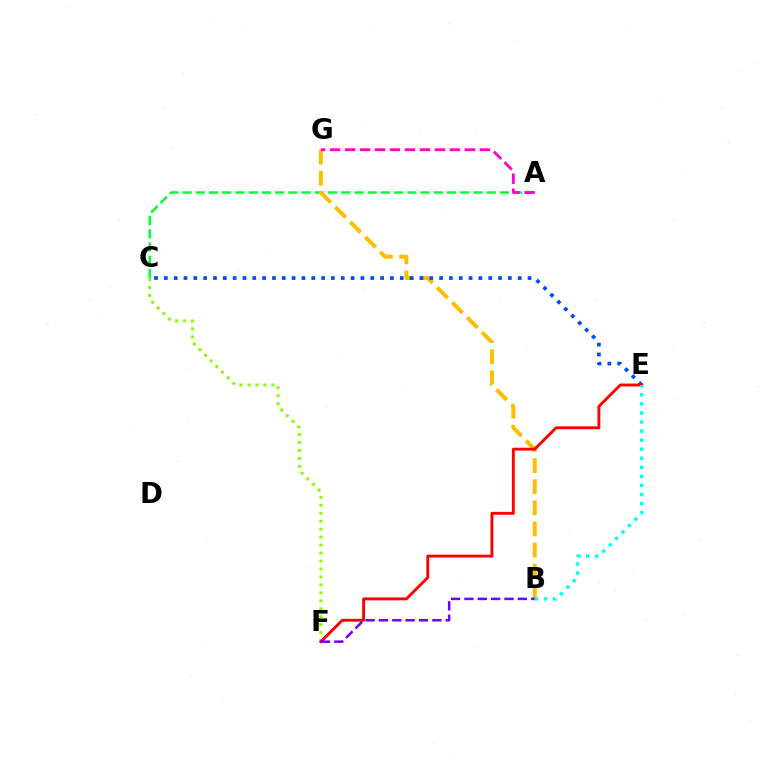{('A', 'C'): [{'color': '#00ff39', 'line_style': 'dashed', 'thickness': 1.8}], ('B', 'G'): [{'color': '#ffbd00', 'line_style': 'dashed', 'thickness': 2.87}], ('A', 'G'): [{'color': '#ff00cf', 'line_style': 'dashed', 'thickness': 2.03}], ('C', 'F'): [{'color': '#84ff00', 'line_style': 'dotted', 'thickness': 2.16}], ('C', 'E'): [{'color': '#004bff', 'line_style': 'dotted', 'thickness': 2.67}], ('E', 'F'): [{'color': '#ff0000', 'line_style': 'solid', 'thickness': 2.08}], ('B', 'F'): [{'color': '#7200ff', 'line_style': 'dashed', 'thickness': 1.81}], ('B', 'E'): [{'color': '#00fff6', 'line_style': 'dotted', 'thickness': 2.46}]}